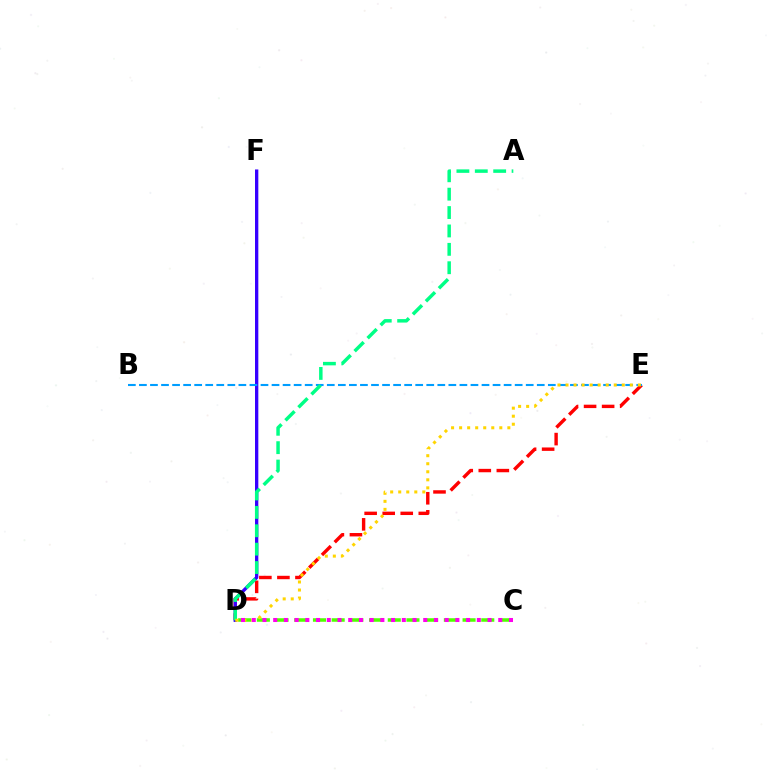{('D', 'E'): [{'color': '#ff0000', 'line_style': 'dashed', 'thickness': 2.45}, {'color': '#ffd500', 'line_style': 'dotted', 'thickness': 2.18}], ('C', 'D'): [{'color': '#4fff00', 'line_style': 'dashed', 'thickness': 2.54}, {'color': '#ff00ed', 'line_style': 'dotted', 'thickness': 2.91}], ('D', 'F'): [{'color': '#3700ff', 'line_style': 'solid', 'thickness': 2.39}], ('B', 'E'): [{'color': '#009eff', 'line_style': 'dashed', 'thickness': 1.5}], ('A', 'D'): [{'color': '#00ff86', 'line_style': 'dashed', 'thickness': 2.5}]}